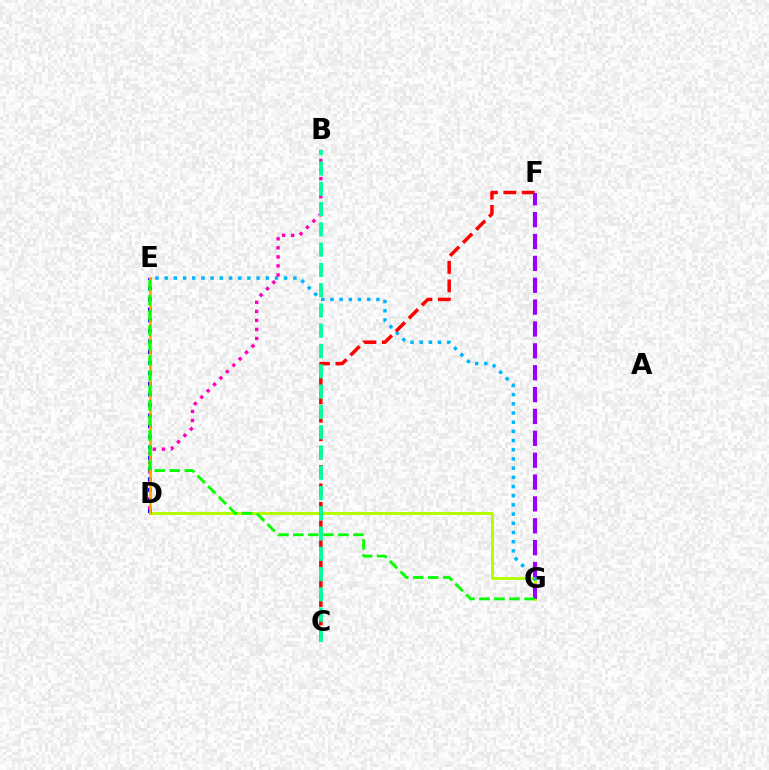{('D', 'G'): [{'color': '#b3ff00', 'line_style': 'solid', 'thickness': 2.11}], ('E', 'G'): [{'color': '#00b5ff', 'line_style': 'dotted', 'thickness': 2.5}, {'color': '#08ff00', 'line_style': 'dashed', 'thickness': 2.04}], ('B', 'D'): [{'color': '#ff00bd', 'line_style': 'dotted', 'thickness': 2.46}], ('C', 'F'): [{'color': '#ff0000', 'line_style': 'dashed', 'thickness': 2.5}], ('B', 'C'): [{'color': '#00ff9d', 'line_style': 'dashed', 'thickness': 2.75}], ('D', 'E'): [{'color': '#0010ff', 'line_style': 'dotted', 'thickness': 2.88}, {'color': '#ffa500', 'line_style': 'solid', 'thickness': 1.88}], ('F', 'G'): [{'color': '#9b00ff', 'line_style': 'dashed', 'thickness': 2.97}]}